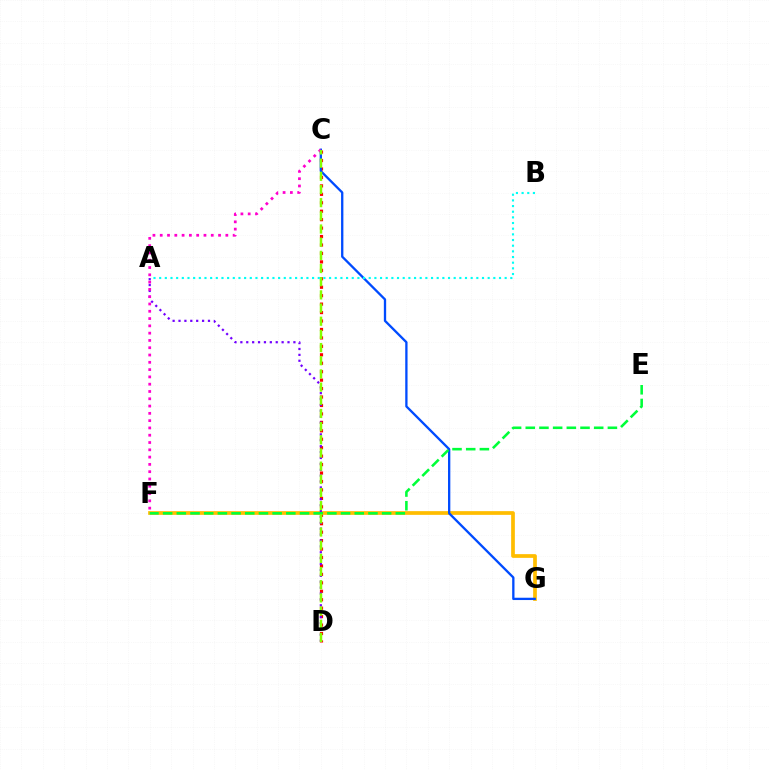{('C', 'D'): [{'color': '#ff0000', 'line_style': 'dotted', 'thickness': 2.29}, {'color': '#84ff00', 'line_style': 'dashed', 'thickness': 1.79}], ('F', 'G'): [{'color': '#ffbd00', 'line_style': 'solid', 'thickness': 2.68}], ('A', 'D'): [{'color': '#7200ff', 'line_style': 'dotted', 'thickness': 1.6}], ('C', 'G'): [{'color': '#004bff', 'line_style': 'solid', 'thickness': 1.66}], ('E', 'F'): [{'color': '#00ff39', 'line_style': 'dashed', 'thickness': 1.86}], ('C', 'F'): [{'color': '#ff00cf', 'line_style': 'dotted', 'thickness': 1.98}], ('A', 'B'): [{'color': '#00fff6', 'line_style': 'dotted', 'thickness': 1.54}]}